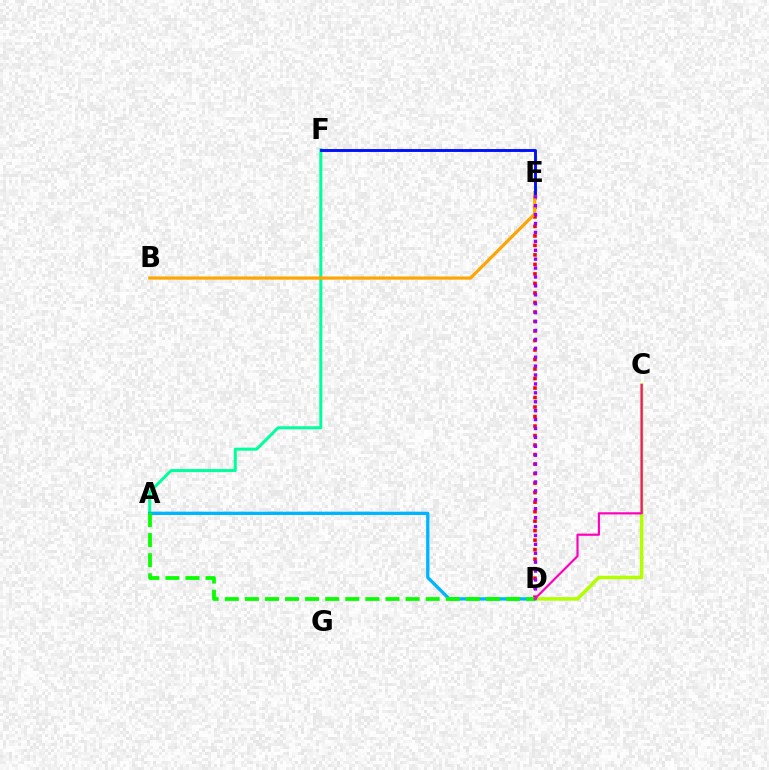{('D', 'E'): [{'color': '#ff0000', 'line_style': 'dotted', 'thickness': 2.58}, {'color': '#9b00ff', 'line_style': 'dotted', 'thickness': 2.42}], ('A', 'F'): [{'color': '#00ff9d', 'line_style': 'solid', 'thickness': 2.17}], ('C', 'D'): [{'color': '#b3ff00', 'line_style': 'solid', 'thickness': 2.53}, {'color': '#ff00bd', 'line_style': 'solid', 'thickness': 1.57}], ('B', 'E'): [{'color': '#ffa500', 'line_style': 'solid', 'thickness': 2.28}], ('A', 'D'): [{'color': '#00b5ff', 'line_style': 'solid', 'thickness': 2.38}, {'color': '#08ff00', 'line_style': 'dashed', 'thickness': 2.73}], ('E', 'F'): [{'color': '#0010ff', 'line_style': 'solid', 'thickness': 2.09}]}